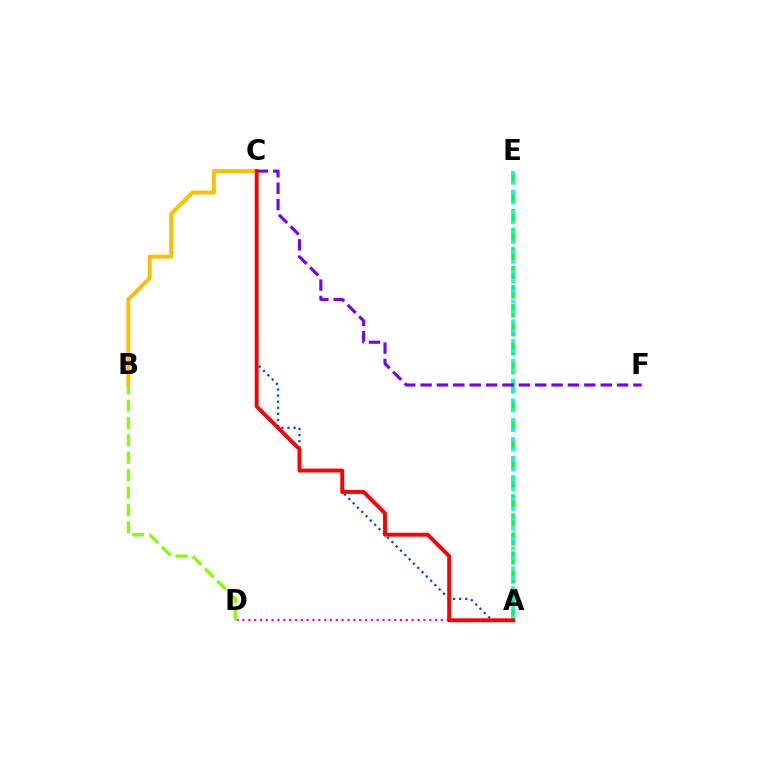{('A', 'E'): [{'color': '#00ff39', 'line_style': 'dashed', 'thickness': 2.58}, {'color': '#00fff6', 'line_style': 'dotted', 'thickness': 2.69}], ('B', 'C'): [{'color': '#ffbd00', 'line_style': 'solid', 'thickness': 2.83}], ('A', 'C'): [{'color': '#004bff', 'line_style': 'dotted', 'thickness': 1.65}, {'color': '#ff0000', 'line_style': 'solid', 'thickness': 2.8}], ('A', 'D'): [{'color': '#ff00cf', 'line_style': 'dotted', 'thickness': 1.59}], ('C', 'F'): [{'color': '#7200ff', 'line_style': 'dashed', 'thickness': 2.22}], ('B', 'D'): [{'color': '#84ff00', 'line_style': 'dashed', 'thickness': 2.36}]}